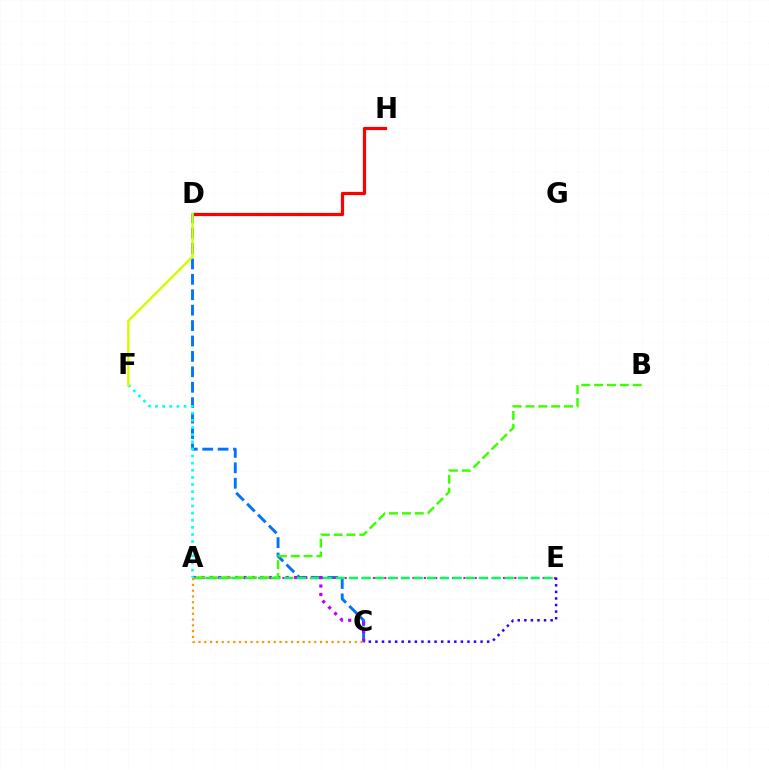{('D', 'H'): [{'color': '#ff0000', 'line_style': 'solid', 'thickness': 2.31}], ('C', 'D'): [{'color': '#0074ff', 'line_style': 'dashed', 'thickness': 2.09}], ('A', 'C'): [{'color': '#b900ff', 'line_style': 'dotted', 'thickness': 2.29}, {'color': '#ff9400', 'line_style': 'dotted', 'thickness': 1.57}], ('A', 'E'): [{'color': '#ff00ac', 'line_style': 'dotted', 'thickness': 1.54}, {'color': '#00ff5c', 'line_style': 'dashed', 'thickness': 1.76}], ('C', 'E'): [{'color': '#2500ff', 'line_style': 'dotted', 'thickness': 1.79}], ('A', 'B'): [{'color': '#3dff00', 'line_style': 'dashed', 'thickness': 1.75}], ('A', 'F'): [{'color': '#00fff6', 'line_style': 'dotted', 'thickness': 1.94}], ('D', 'F'): [{'color': '#d1ff00', 'line_style': 'solid', 'thickness': 1.74}]}